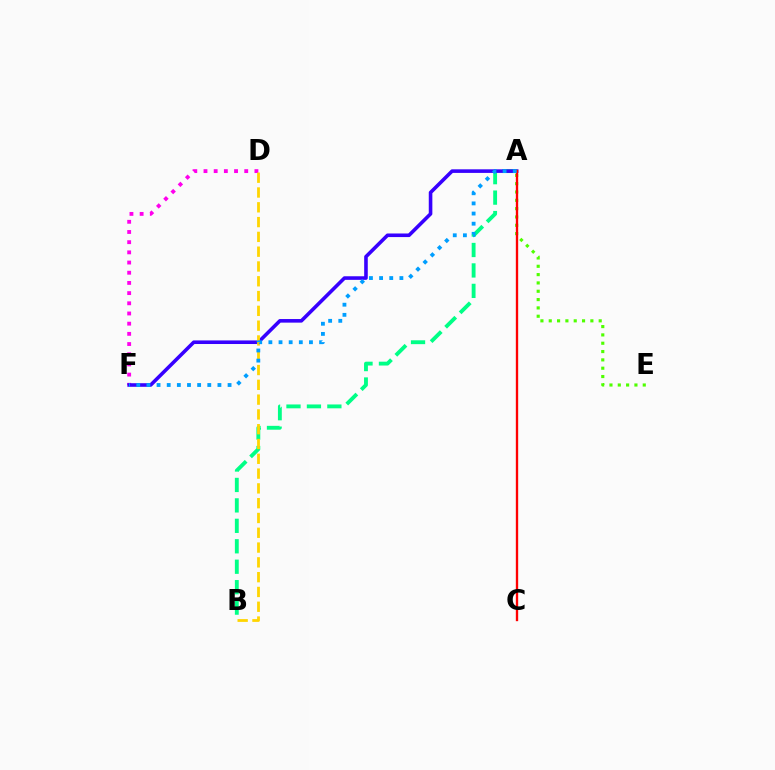{('A', 'B'): [{'color': '#00ff86', 'line_style': 'dashed', 'thickness': 2.78}], ('D', 'F'): [{'color': '#ff00ed', 'line_style': 'dotted', 'thickness': 2.77}], ('A', 'F'): [{'color': '#3700ff', 'line_style': 'solid', 'thickness': 2.58}, {'color': '#009eff', 'line_style': 'dotted', 'thickness': 2.76}], ('A', 'E'): [{'color': '#4fff00', 'line_style': 'dotted', 'thickness': 2.26}], ('A', 'C'): [{'color': '#ff0000', 'line_style': 'solid', 'thickness': 1.69}], ('B', 'D'): [{'color': '#ffd500', 'line_style': 'dashed', 'thickness': 2.01}]}